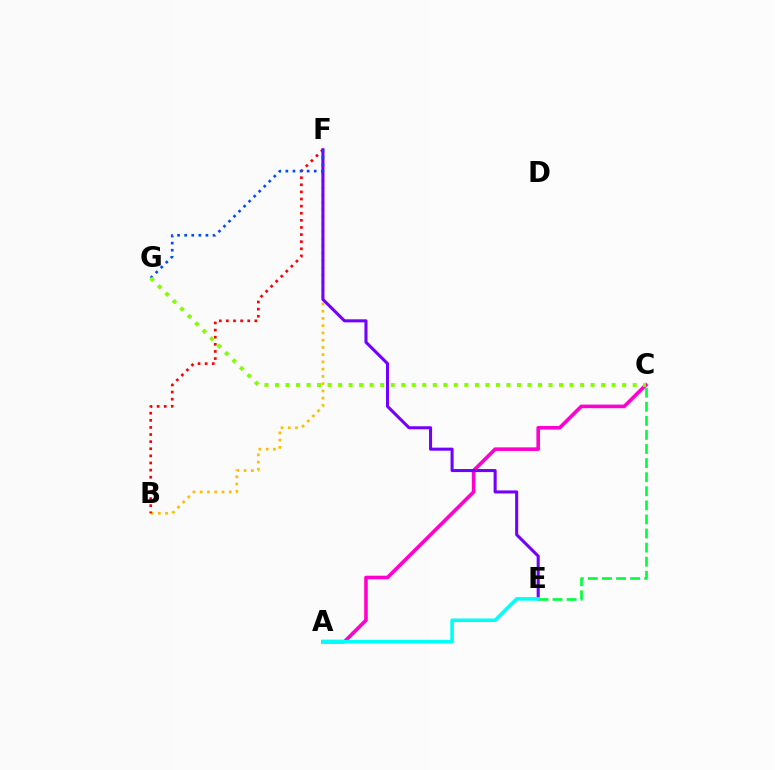{('A', 'C'): [{'color': '#ff00cf', 'line_style': 'solid', 'thickness': 2.59}], ('C', 'E'): [{'color': '#00ff39', 'line_style': 'dashed', 'thickness': 1.91}], ('B', 'F'): [{'color': '#ffbd00', 'line_style': 'dotted', 'thickness': 1.97}, {'color': '#ff0000', 'line_style': 'dotted', 'thickness': 1.93}], ('E', 'F'): [{'color': '#7200ff', 'line_style': 'solid', 'thickness': 2.2}], ('A', 'E'): [{'color': '#00fff6', 'line_style': 'solid', 'thickness': 2.56}], ('F', 'G'): [{'color': '#004bff', 'line_style': 'dotted', 'thickness': 1.93}], ('C', 'G'): [{'color': '#84ff00', 'line_style': 'dotted', 'thickness': 2.86}]}